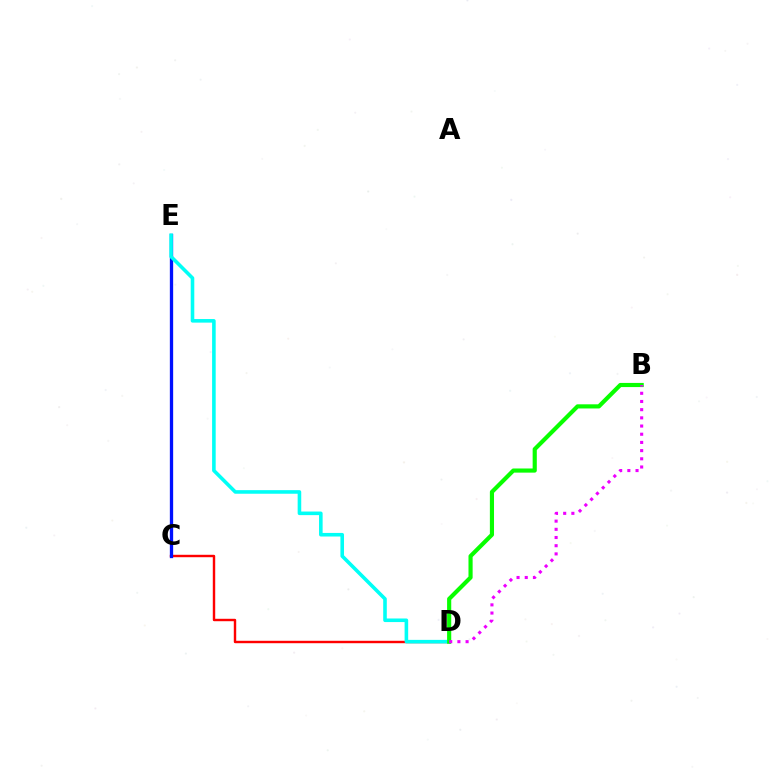{('C', 'E'): [{'color': '#fcf500', 'line_style': 'dotted', 'thickness': 1.98}, {'color': '#0010ff', 'line_style': 'solid', 'thickness': 2.38}], ('C', 'D'): [{'color': '#ff0000', 'line_style': 'solid', 'thickness': 1.74}], ('D', 'E'): [{'color': '#00fff6', 'line_style': 'solid', 'thickness': 2.58}], ('B', 'D'): [{'color': '#08ff00', 'line_style': 'solid', 'thickness': 2.98}, {'color': '#ee00ff', 'line_style': 'dotted', 'thickness': 2.22}]}